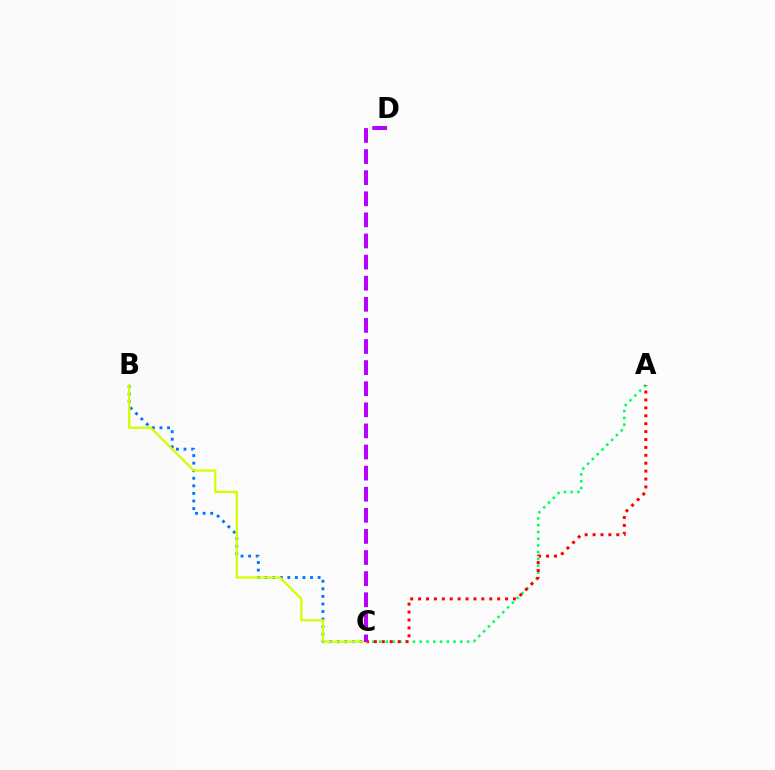{('A', 'C'): [{'color': '#00ff5c', 'line_style': 'dotted', 'thickness': 1.84}, {'color': '#ff0000', 'line_style': 'dotted', 'thickness': 2.15}], ('B', 'C'): [{'color': '#0074ff', 'line_style': 'dotted', 'thickness': 2.06}, {'color': '#d1ff00', 'line_style': 'solid', 'thickness': 1.62}], ('C', 'D'): [{'color': '#b900ff', 'line_style': 'dashed', 'thickness': 2.87}]}